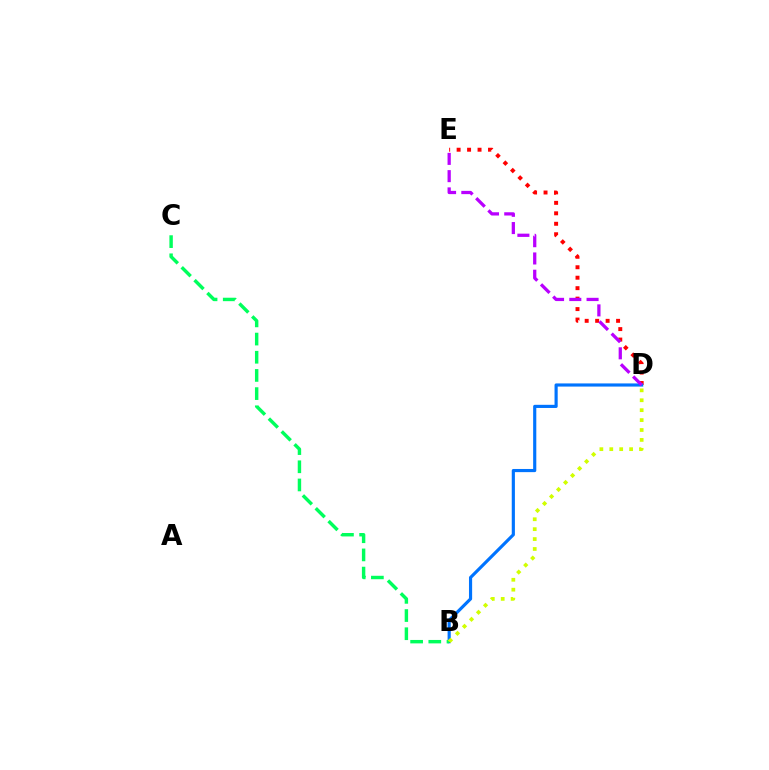{('D', 'E'): [{'color': '#ff0000', 'line_style': 'dotted', 'thickness': 2.84}, {'color': '#b900ff', 'line_style': 'dashed', 'thickness': 2.34}], ('B', 'D'): [{'color': '#0074ff', 'line_style': 'solid', 'thickness': 2.27}, {'color': '#d1ff00', 'line_style': 'dotted', 'thickness': 2.69}], ('B', 'C'): [{'color': '#00ff5c', 'line_style': 'dashed', 'thickness': 2.47}]}